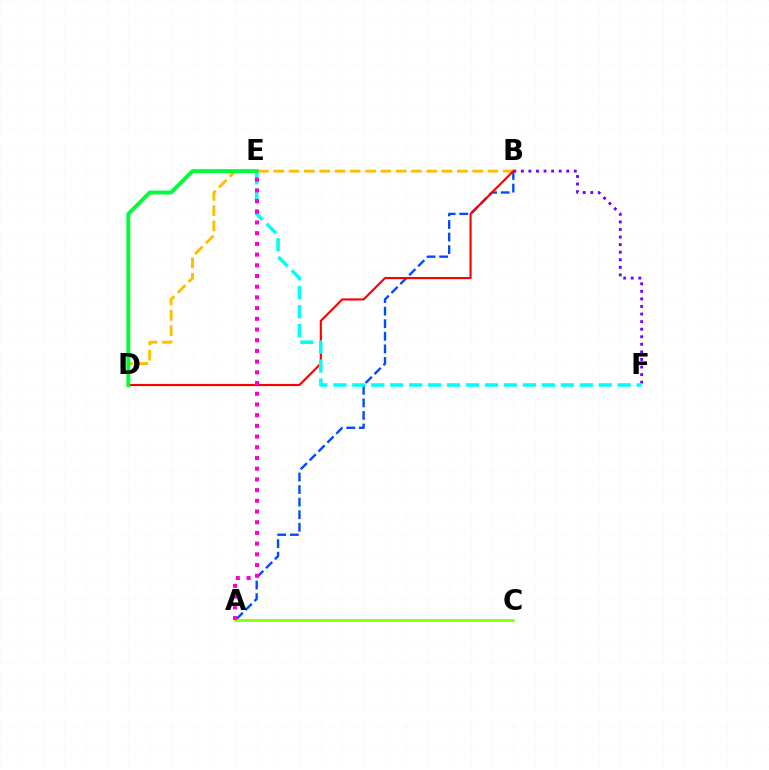{('B', 'F'): [{'color': '#7200ff', 'line_style': 'dotted', 'thickness': 2.06}], ('B', 'D'): [{'color': '#ffbd00', 'line_style': 'dashed', 'thickness': 2.08}, {'color': '#ff0000', 'line_style': 'solid', 'thickness': 1.55}], ('A', 'B'): [{'color': '#004bff', 'line_style': 'dashed', 'thickness': 1.71}], ('A', 'C'): [{'color': '#84ff00', 'line_style': 'solid', 'thickness': 1.91}], ('E', 'F'): [{'color': '#00fff6', 'line_style': 'dashed', 'thickness': 2.58}], ('D', 'E'): [{'color': '#00ff39', 'line_style': 'solid', 'thickness': 2.82}], ('A', 'E'): [{'color': '#ff00cf', 'line_style': 'dotted', 'thickness': 2.91}]}